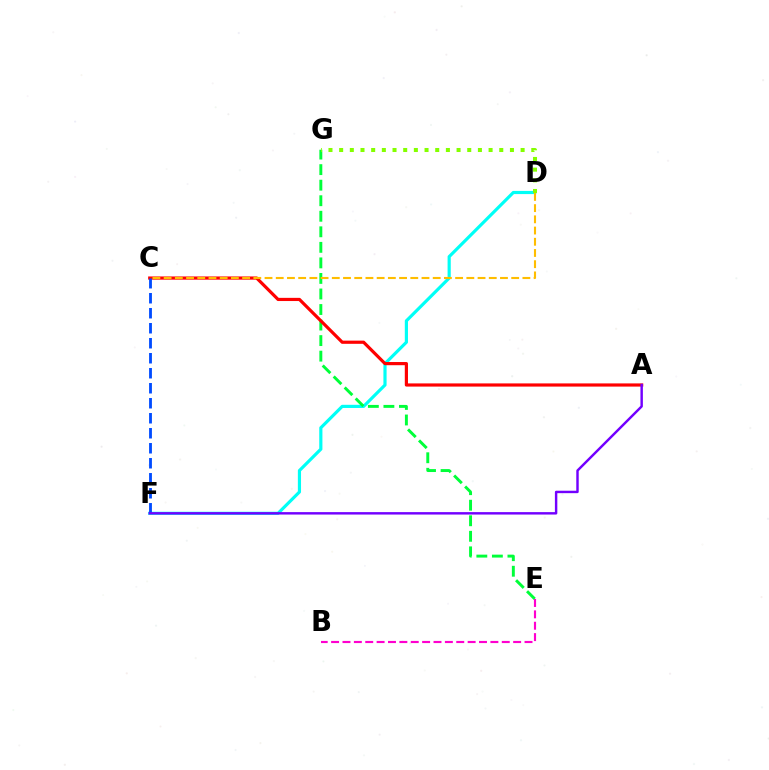{('D', 'F'): [{'color': '#00fff6', 'line_style': 'solid', 'thickness': 2.28}], ('E', 'G'): [{'color': '#00ff39', 'line_style': 'dashed', 'thickness': 2.11}], ('B', 'E'): [{'color': '#ff00cf', 'line_style': 'dashed', 'thickness': 1.55}], ('A', 'C'): [{'color': '#ff0000', 'line_style': 'solid', 'thickness': 2.29}], ('C', 'D'): [{'color': '#ffbd00', 'line_style': 'dashed', 'thickness': 1.52}], ('D', 'G'): [{'color': '#84ff00', 'line_style': 'dotted', 'thickness': 2.9}], ('C', 'F'): [{'color': '#004bff', 'line_style': 'dashed', 'thickness': 2.04}], ('A', 'F'): [{'color': '#7200ff', 'line_style': 'solid', 'thickness': 1.75}]}